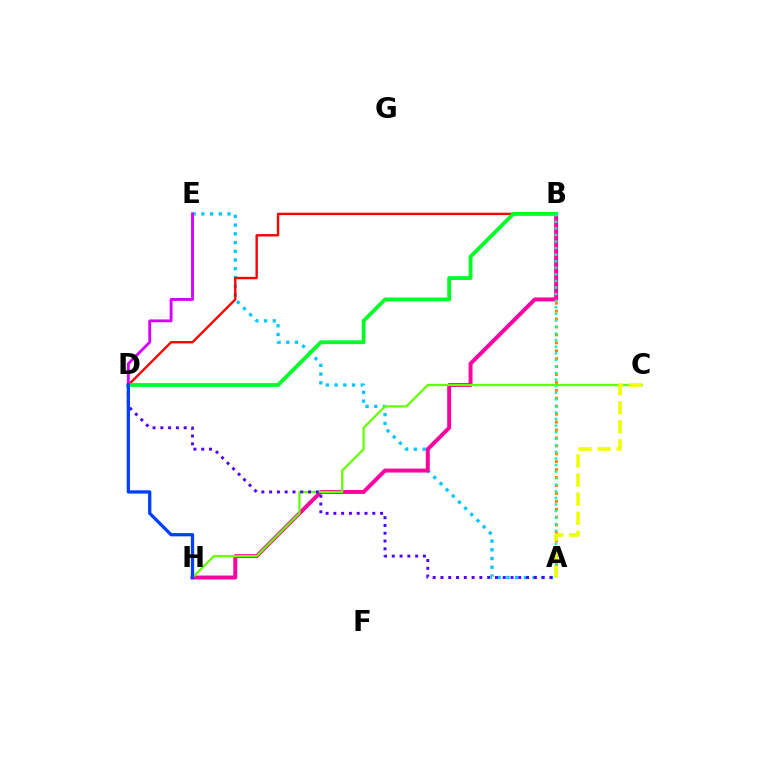{('A', 'B'): [{'color': '#ff8800', 'line_style': 'dotted', 'thickness': 2.15}, {'color': '#00ffaf', 'line_style': 'dotted', 'thickness': 1.79}], ('A', 'E'): [{'color': '#00c7ff', 'line_style': 'dotted', 'thickness': 2.37}], ('B', 'D'): [{'color': '#ff0000', 'line_style': 'solid', 'thickness': 1.71}, {'color': '#00ff27', 'line_style': 'solid', 'thickness': 2.74}], ('B', 'H'): [{'color': '#ff00a0', 'line_style': 'solid', 'thickness': 2.84}], ('C', 'H'): [{'color': '#66ff00', 'line_style': 'solid', 'thickness': 1.62}], ('D', 'E'): [{'color': '#d600ff', 'line_style': 'solid', 'thickness': 2.05}], ('A', 'C'): [{'color': '#eeff00', 'line_style': 'dashed', 'thickness': 2.59}], ('A', 'D'): [{'color': '#4f00ff', 'line_style': 'dotted', 'thickness': 2.11}], ('D', 'H'): [{'color': '#003fff', 'line_style': 'solid', 'thickness': 2.35}]}